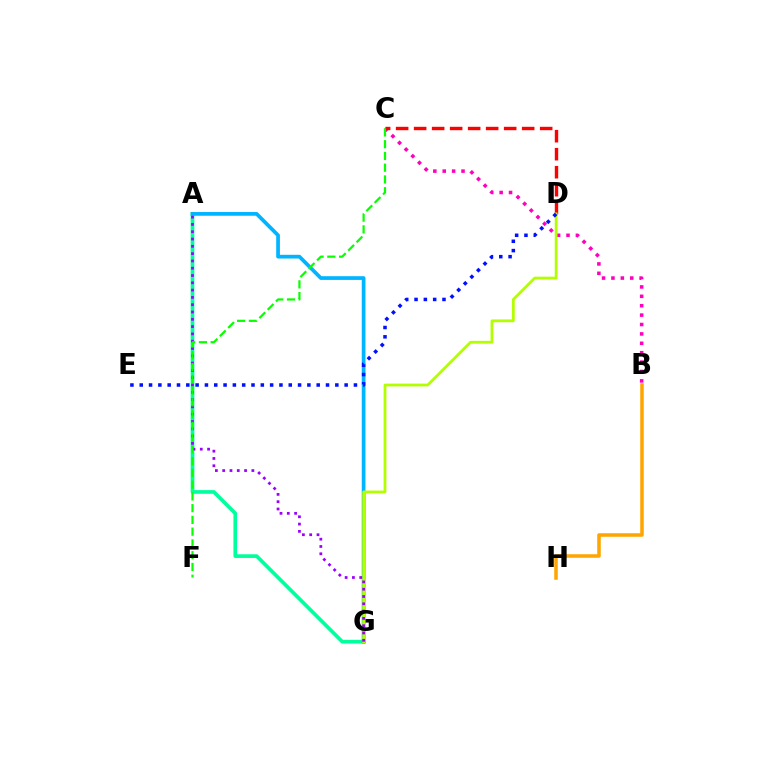{('A', 'G'): [{'color': '#00ff9d', 'line_style': 'solid', 'thickness': 2.65}, {'color': '#00b5ff', 'line_style': 'solid', 'thickness': 2.68}, {'color': '#9b00ff', 'line_style': 'dotted', 'thickness': 1.98}], ('B', 'C'): [{'color': '#ff00bd', 'line_style': 'dotted', 'thickness': 2.55}], ('C', 'D'): [{'color': '#ff0000', 'line_style': 'dashed', 'thickness': 2.45}], ('D', 'G'): [{'color': '#b3ff00', 'line_style': 'solid', 'thickness': 2.0}], ('D', 'E'): [{'color': '#0010ff', 'line_style': 'dotted', 'thickness': 2.53}], ('C', 'F'): [{'color': '#08ff00', 'line_style': 'dashed', 'thickness': 1.6}], ('B', 'H'): [{'color': '#ffa500', 'line_style': 'solid', 'thickness': 2.54}]}